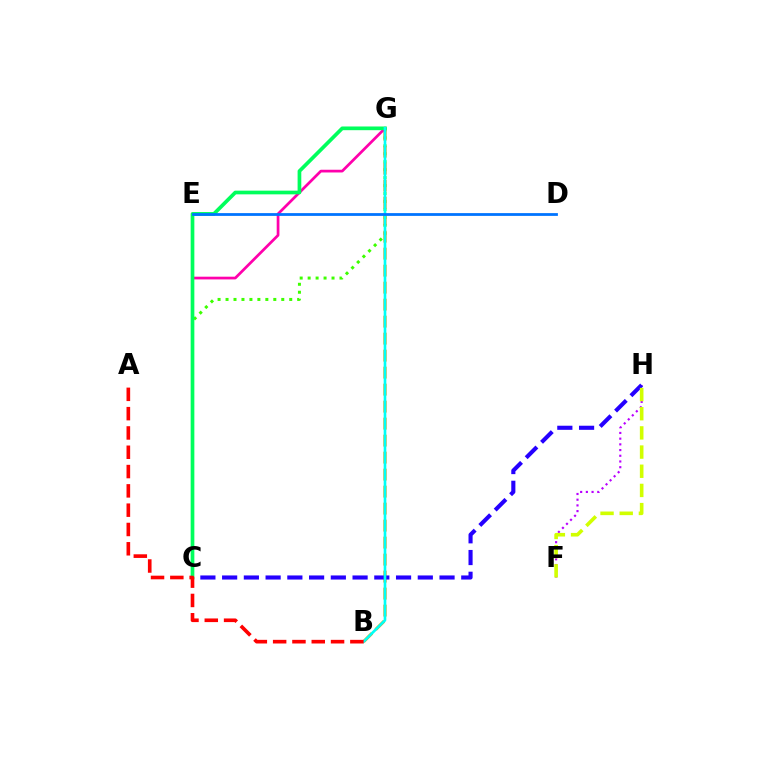{('C', 'G'): [{'color': '#3dff00', 'line_style': 'dotted', 'thickness': 2.16}, {'color': '#ff00ac', 'line_style': 'solid', 'thickness': 1.96}, {'color': '#00ff5c', 'line_style': 'solid', 'thickness': 2.66}], ('F', 'H'): [{'color': '#b900ff', 'line_style': 'dotted', 'thickness': 1.55}, {'color': '#d1ff00', 'line_style': 'dashed', 'thickness': 2.61}], ('B', 'G'): [{'color': '#ff9400', 'line_style': 'dashed', 'thickness': 2.31}, {'color': '#00fff6', 'line_style': 'solid', 'thickness': 1.91}], ('C', 'H'): [{'color': '#2500ff', 'line_style': 'dashed', 'thickness': 2.95}], ('D', 'E'): [{'color': '#0074ff', 'line_style': 'solid', 'thickness': 2.0}], ('A', 'B'): [{'color': '#ff0000', 'line_style': 'dashed', 'thickness': 2.62}]}